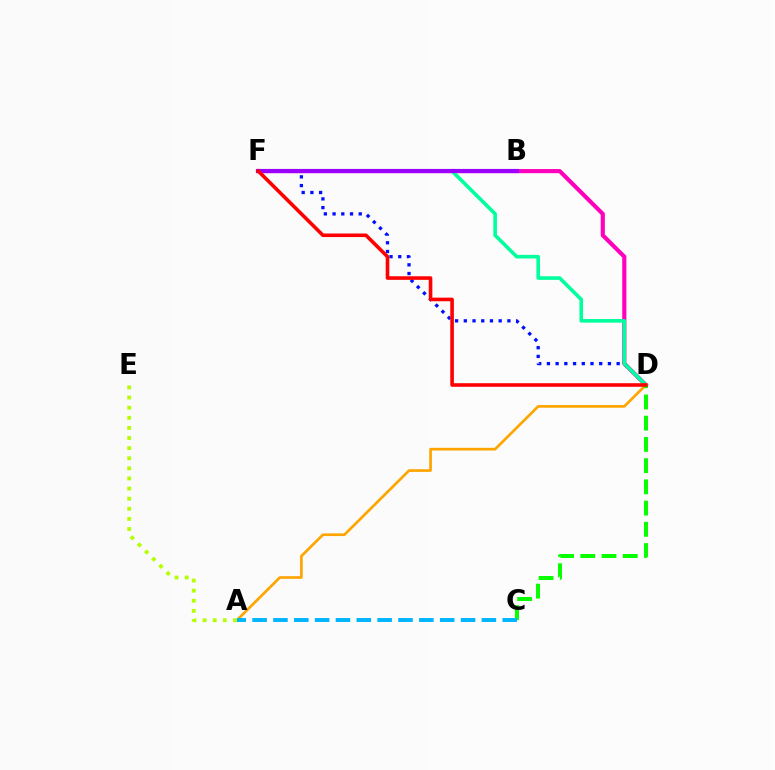{('D', 'F'): [{'color': '#ff00bd', 'line_style': 'solid', 'thickness': 2.98}, {'color': '#0010ff', 'line_style': 'dotted', 'thickness': 2.37}, {'color': '#00ff9d', 'line_style': 'solid', 'thickness': 2.59}, {'color': '#ff0000', 'line_style': 'solid', 'thickness': 2.58}], ('A', 'D'): [{'color': '#ffa500', 'line_style': 'solid', 'thickness': 1.94}], ('B', 'F'): [{'color': '#9b00ff', 'line_style': 'solid', 'thickness': 2.99}], ('A', 'E'): [{'color': '#b3ff00', 'line_style': 'dotted', 'thickness': 2.75}], ('C', 'D'): [{'color': '#08ff00', 'line_style': 'dashed', 'thickness': 2.88}], ('A', 'C'): [{'color': '#00b5ff', 'line_style': 'dashed', 'thickness': 2.83}]}